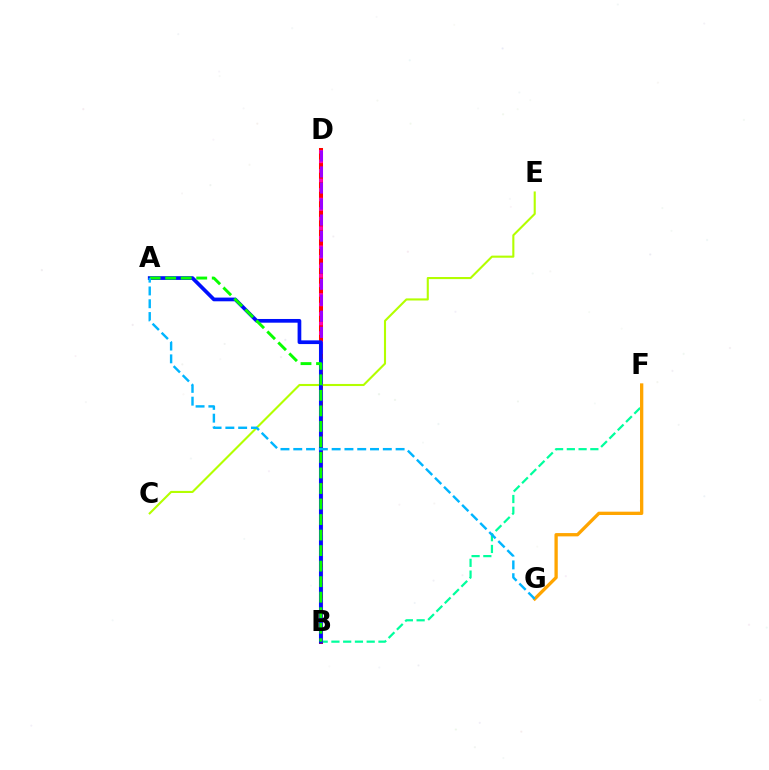{('B', 'F'): [{'color': '#00ff9d', 'line_style': 'dashed', 'thickness': 1.6}], ('B', 'D'): [{'color': '#ff0000', 'line_style': 'solid', 'thickness': 2.9}, {'color': '#ff00bd', 'line_style': 'dotted', 'thickness': 2.59}, {'color': '#9b00ff', 'line_style': 'dashed', 'thickness': 2.18}], ('C', 'E'): [{'color': '#b3ff00', 'line_style': 'solid', 'thickness': 1.51}], ('A', 'B'): [{'color': '#0010ff', 'line_style': 'solid', 'thickness': 2.67}, {'color': '#08ff00', 'line_style': 'dashed', 'thickness': 2.11}], ('F', 'G'): [{'color': '#ffa500', 'line_style': 'solid', 'thickness': 2.38}], ('A', 'G'): [{'color': '#00b5ff', 'line_style': 'dashed', 'thickness': 1.74}]}